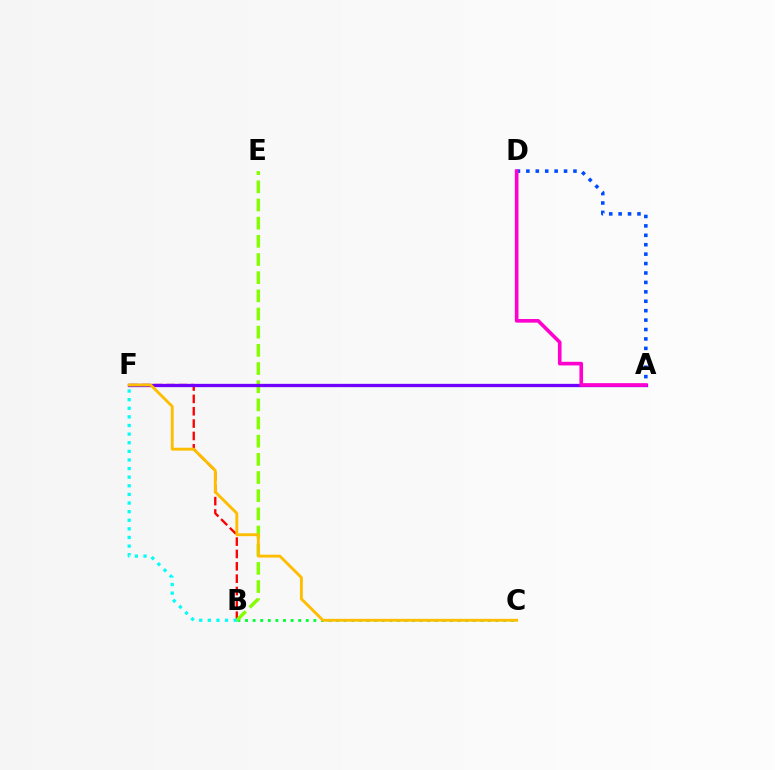{('B', 'C'): [{'color': '#00ff39', 'line_style': 'dotted', 'thickness': 2.06}], ('B', 'F'): [{'color': '#ff0000', 'line_style': 'dashed', 'thickness': 1.68}, {'color': '#00fff6', 'line_style': 'dotted', 'thickness': 2.34}], ('B', 'E'): [{'color': '#84ff00', 'line_style': 'dashed', 'thickness': 2.47}], ('A', 'D'): [{'color': '#004bff', 'line_style': 'dotted', 'thickness': 2.56}, {'color': '#ff00cf', 'line_style': 'solid', 'thickness': 2.61}], ('A', 'F'): [{'color': '#7200ff', 'line_style': 'solid', 'thickness': 2.38}], ('C', 'F'): [{'color': '#ffbd00', 'line_style': 'solid', 'thickness': 2.07}]}